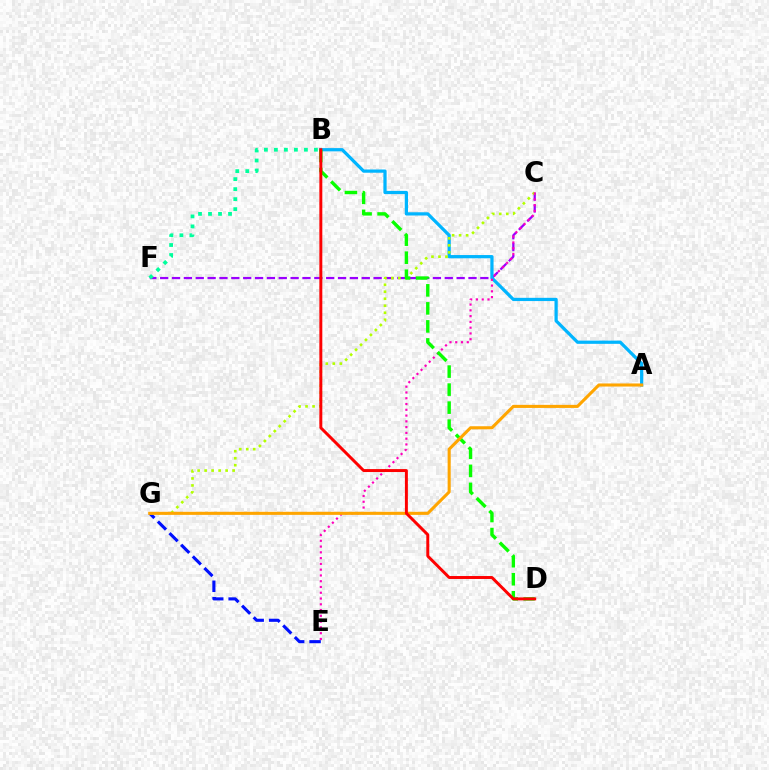{('C', 'F'): [{'color': '#9b00ff', 'line_style': 'dashed', 'thickness': 1.61}], ('A', 'B'): [{'color': '#00b5ff', 'line_style': 'solid', 'thickness': 2.33}], ('B', 'F'): [{'color': '#00ff9d', 'line_style': 'dotted', 'thickness': 2.72}], ('E', 'G'): [{'color': '#0010ff', 'line_style': 'dashed', 'thickness': 2.23}], ('C', 'G'): [{'color': '#b3ff00', 'line_style': 'dotted', 'thickness': 1.9}], ('C', 'E'): [{'color': '#ff00bd', 'line_style': 'dotted', 'thickness': 1.57}], ('B', 'D'): [{'color': '#08ff00', 'line_style': 'dashed', 'thickness': 2.45}, {'color': '#ff0000', 'line_style': 'solid', 'thickness': 2.12}], ('A', 'G'): [{'color': '#ffa500', 'line_style': 'solid', 'thickness': 2.22}]}